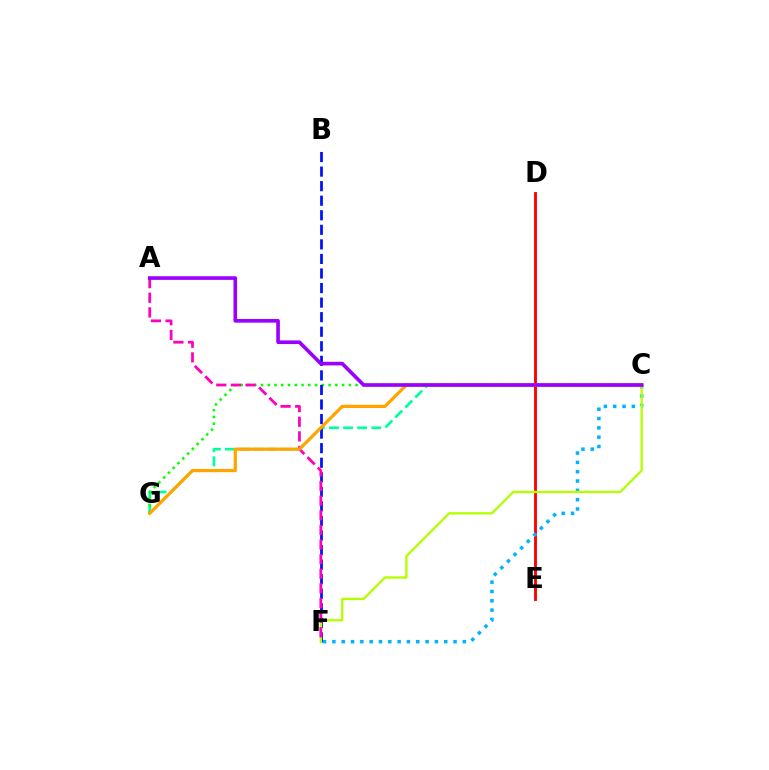{('C', 'G'): [{'color': '#00ff9d', 'line_style': 'dashed', 'thickness': 1.92}, {'color': '#08ff00', 'line_style': 'dotted', 'thickness': 1.84}, {'color': '#ffa500', 'line_style': 'solid', 'thickness': 2.32}], ('D', 'E'): [{'color': '#ff0000', 'line_style': 'solid', 'thickness': 2.07}], ('C', 'F'): [{'color': '#00b5ff', 'line_style': 'dotted', 'thickness': 2.53}, {'color': '#b3ff00', 'line_style': 'solid', 'thickness': 1.67}], ('B', 'F'): [{'color': '#0010ff', 'line_style': 'dashed', 'thickness': 1.98}], ('A', 'F'): [{'color': '#ff00bd', 'line_style': 'dashed', 'thickness': 1.99}], ('A', 'C'): [{'color': '#9b00ff', 'line_style': 'solid', 'thickness': 2.62}]}